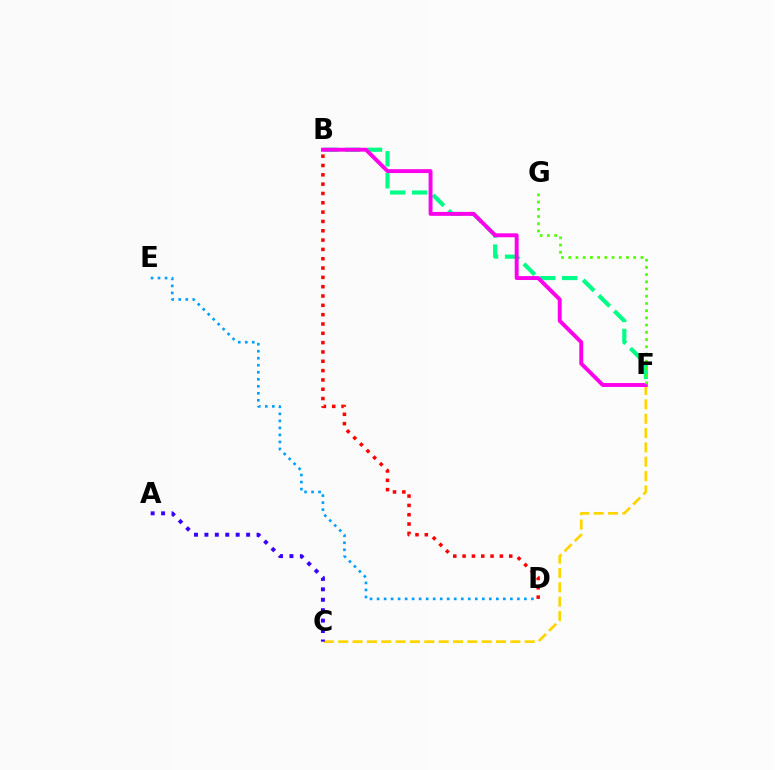{('C', 'F'): [{'color': '#ffd500', 'line_style': 'dashed', 'thickness': 1.95}], ('B', 'F'): [{'color': '#00ff86', 'line_style': 'dashed', 'thickness': 2.99}, {'color': '#ff00ed', 'line_style': 'solid', 'thickness': 2.82}], ('F', 'G'): [{'color': '#4fff00', 'line_style': 'dotted', 'thickness': 1.96}], ('B', 'D'): [{'color': '#ff0000', 'line_style': 'dotted', 'thickness': 2.53}], ('D', 'E'): [{'color': '#009eff', 'line_style': 'dotted', 'thickness': 1.91}], ('A', 'C'): [{'color': '#3700ff', 'line_style': 'dotted', 'thickness': 2.83}]}